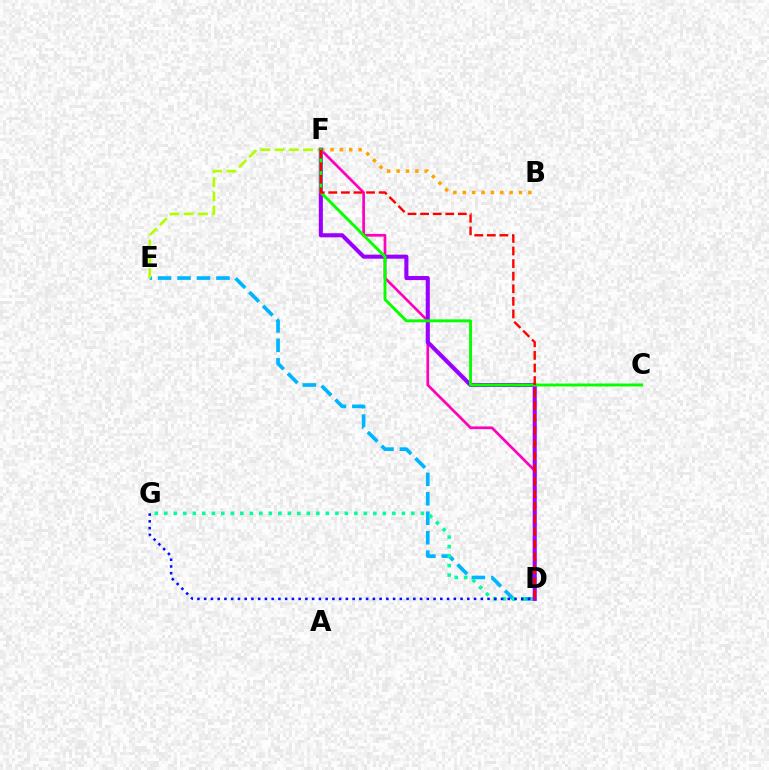{('D', 'E'): [{'color': '#00b5ff', 'line_style': 'dashed', 'thickness': 2.64}], ('D', 'G'): [{'color': '#00ff9d', 'line_style': 'dotted', 'thickness': 2.58}, {'color': '#0010ff', 'line_style': 'dotted', 'thickness': 1.83}], ('E', 'F'): [{'color': '#b3ff00', 'line_style': 'dashed', 'thickness': 1.94}], ('D', 'F'): [{'color': '#ff00bd', 'line_style': 'solid', 'thickness': 1.95}, {'color': '#9b00ff', 'line_style': 'solid', 'thickness': 2.94}, {'color': '#ff0000', 'line_style': 'dashed', 'thickness': 1.71}], ('B', 'F'): [{'color': '#ffa500', 'line_style': 'dotted', 'thickness': 2.55}], ('C', 'F'): [{'color': '#08ff00', 'line_style': 'solid', 'thickness': 2.1}]}